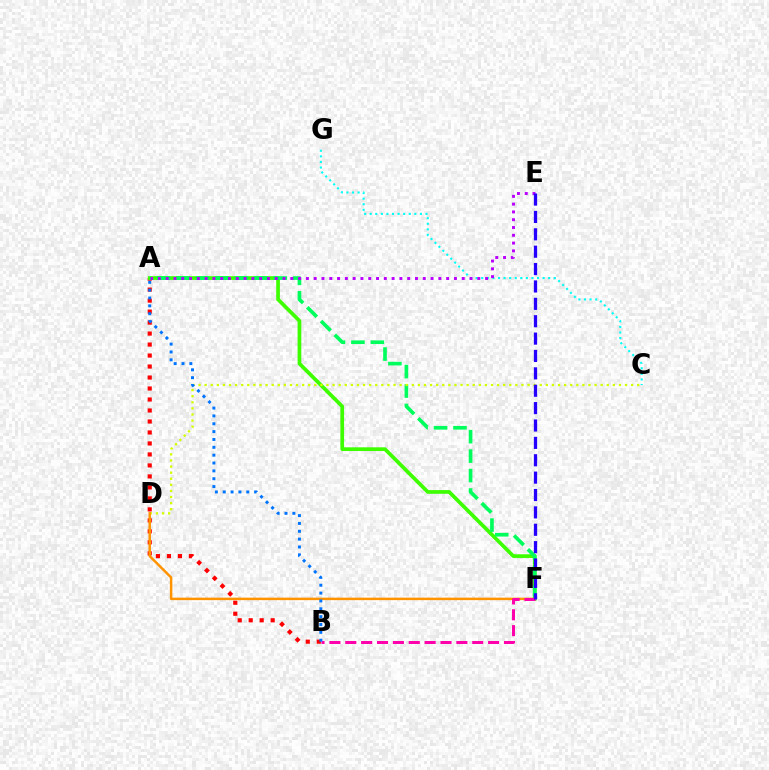{('A', 'B'): [{'color': '#ff0000', 'line_style': 'dotted', 'thickness': 2.99}, {'color': '#0074ff', 'line_style': 'dotted', 'thickness': 2.13}], ('C', 'G'): [{'color': '#00fff6', 'line_style': 'dotted', 'thickness': 1.52}], ('A', 'F'): [{'color': '#3dff00', 'line_style': 'solid', 'thickness': 2.67}, {'color': '#00ff5c', 'line_style': 'dashed', 'thickness': 2.64}], ('C', 'D'): [{'color': '#d1ff00', 'line_style': 'dotted', 'thickness': 1.66}], ('A', 'E'): [{'color': '#b900ff', 'line_style': 'dotted', 'thickness': 2.12}], ('D', 'F'): [{'color': '#ff9400', 'line_style': 'solid', 'thickness': 1.79}], ('B', 'F'): [{'color': '#ff00ac', 'line_style': 'dashed', 'thickness': 2.16}], ('E', 'F'): [{'color': '#2500ff', 'line_style': 'dashed', 'thickness': 2.36}]}